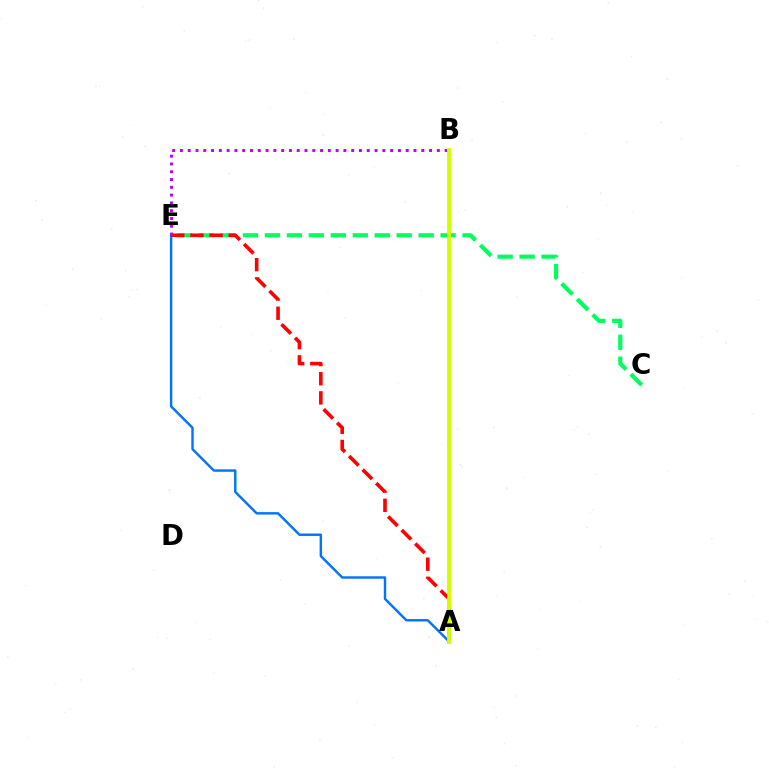{('C', 'E'): [{'color': '#00ff5c', 'line_style': 'dashed', 'thickness': 2.98}], ('A', 'E'): [{'color': '#0074ff', 'line_style': 'solid', 'thickness': 1.75}, {'color': '#ff0000', 'line_style': 'dashed', 'thickness': 2.6}], ('B', 'E'): [{'color': '#b900ff', 'line_style': 'dotted', 'thickness': 2.12}], ('A', 'B'): [{'color': '#d1ff00', 'line_style': 'solid', 'thickness': 2.8}]}